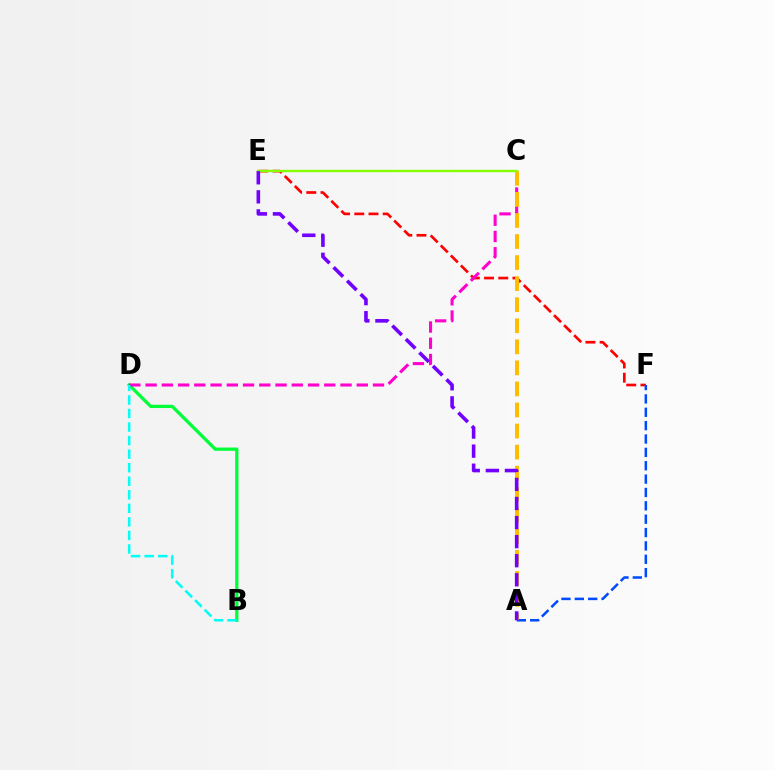{('B', 'D'): [{'color': '#00ff39', 'line_style': 'solid', 'thickness': 2.35}, {'color': '#00fff6', 'line_style': 'dashed', 'thickness': 1.84}], ('E', 'F'): [{'color': '#ff0000', 'line_style': 'dashed', 'thickness': 1.93}], ('A', 'F'): [{'color': '#004bff', 'line_style': 'dashed', 'thickness': 1.82}], ('C', 'D'): [{'color': '#ff00cf', 'line_style': 'dashed', 'thickness': 2.21}], ('A', 'C'): [{'color': '#ffbd00', 'line_style': 'dashed', 'thickness': 2.86}], ('C', 'E'): [{'color': '#84ff00', 'line_style': 'solid', 'thickness': 1.71}], ('A', 'E'): [{'color': '#7200ff', 'line_style': 'dashed', 'thickness': 2.59}]}